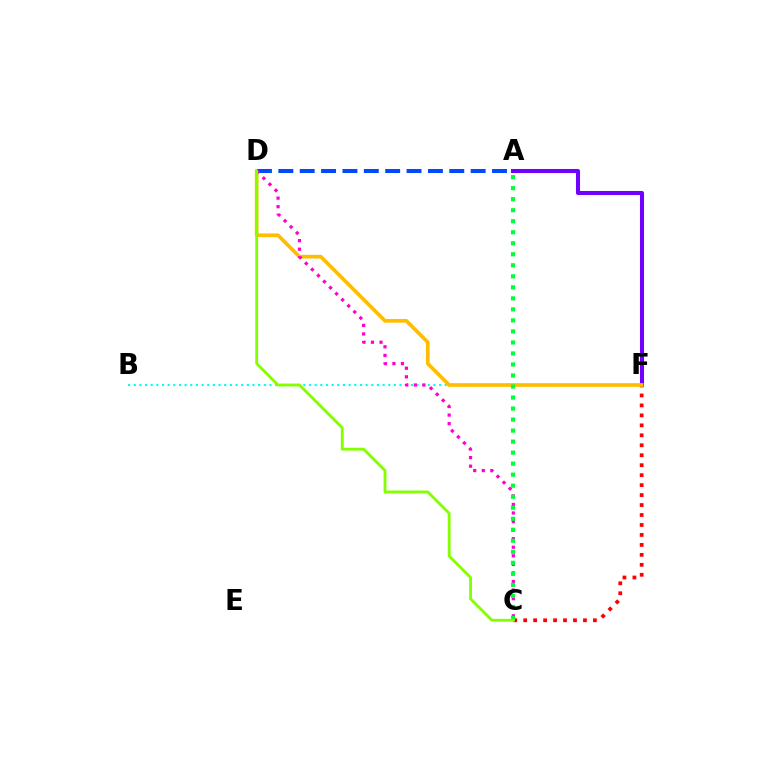{('B', 'F'): [{'color': '#00fff6', 'line_style': 'dotted', 'thickness': 1.54}], ('A', 'F'): [{'color': '#7200ff', 'line_style': 'solid', 'thickness': 2.92}], ('C', 'F'): [{'color': '#ff0000', 'line_style': 'dotted', 'thickness': 2.71}], ('D', 'F'): [{'color': '#ffbd00', 'line_style': 'solid', 'thickness': 2.65}], ('A', 'D'): [{'color': '#004bff', 'line_style': 'dashed', 'thickness': 2.9}], ('C', 'D'): [{'color': '#ff00cf', 'line_style': 'dotted', 'thickness': 2.33}, {'color': '#84ff00', 'line_style': 'solid', 'thickness': 2.05}], ('A', 'C'): [{'color': '#00ff39', 'line_style': 'dotted', 'thickness': 2.99}]}